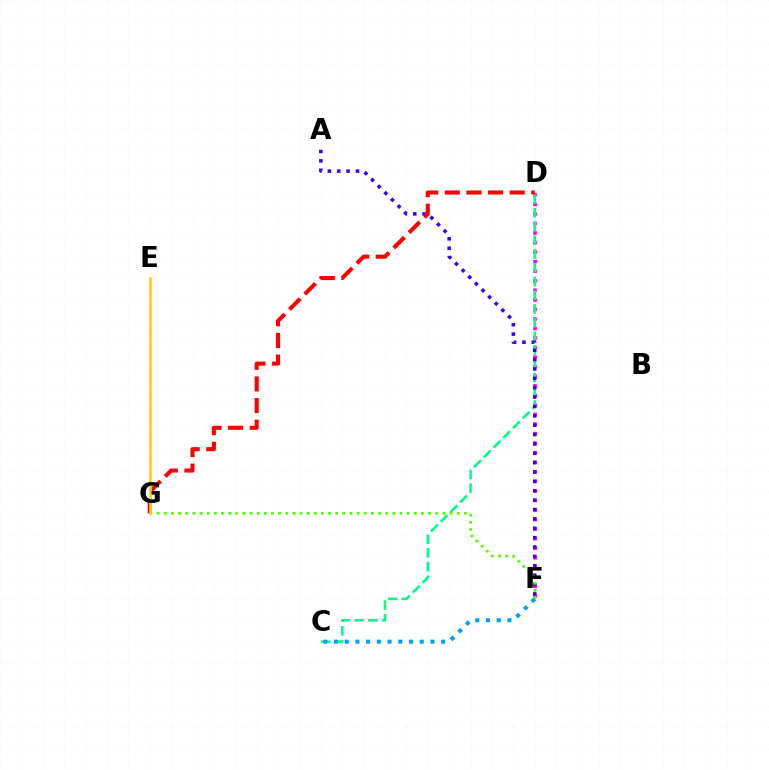{('D', 'F'): [{'color': '#ff00ed', 'line_style': 'dotted', 'thickness': 2.6}], ('C', 'D'): [{'color': '#00ff86', 'line_style': 'dashed', 'thickness': 1.86}], ('C', 'F'): [{'color': '#009eff', 'line_style': 'dotted', 'thickness': 2.91}], ('A', 'F'): [{'color': '#3700ff', 'line_style': 'dotted', 'thickness': 2.55}], ('F', 'G'): [{'color': '#4fff00', 'line_style': 'dotted', 'thickness': 1.94}], ('D', 'G'): [{'color': '#ff0000', 'line_style': 'dashed', 'thickness': 2.94}], ('E', 'G'): [{'color': '#ffd500', 'line_style': 'solid', 'thickness': 1.97}]}